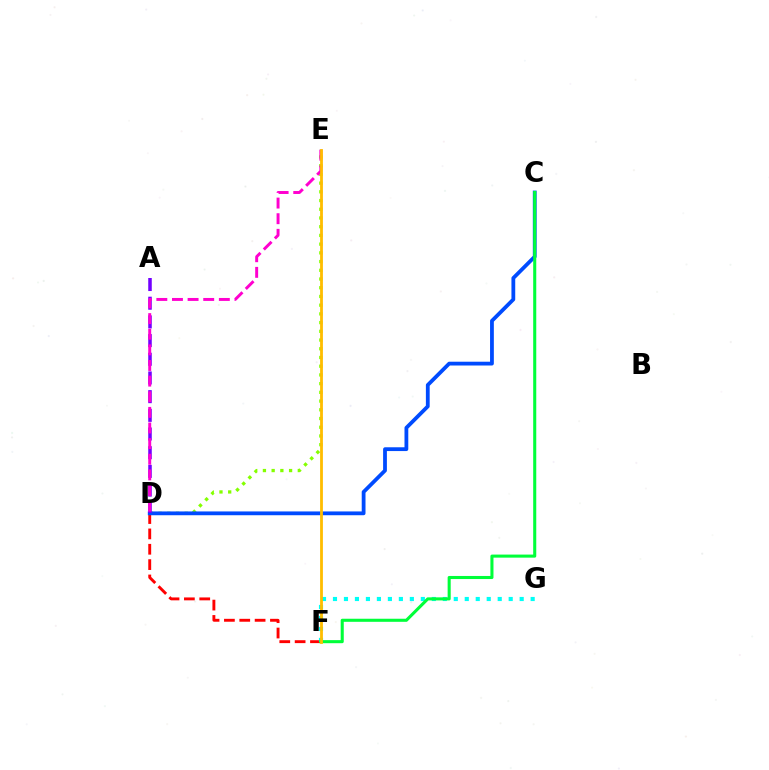{('D', 'E'): [{'color': '#84ff00', 'line_style': 'dotted', 'thickness': 2.37}, {'color': '#ff00cf', 'line_style': 'dashed', 'thickness': 2.12}], ('D', 'F'): [{'color': '#ff0000', 'line_style': 'dashed', 'thickness': 2.09}], ('F', 'G'): [{'color': '#00fff6', 'line_style': 'dotted', 'thickness': 2.98}], ('C', 'D'): [{'color': '#004bff', 'line_style': 'solid', 'thickness': 2.73}], ('C', 'F'): [{'color': '#00ff39', 'line_style': 'solid', 'thickness': 2.21}], ('A', 'D'): [{'color': '#7200ff', 'line_style': 'dashed', 'thickness': 2.54}], ('E', 'F'): [{'color': '#ffbd00', 'line_style': 'solid', 'thickness': 2.01}]}